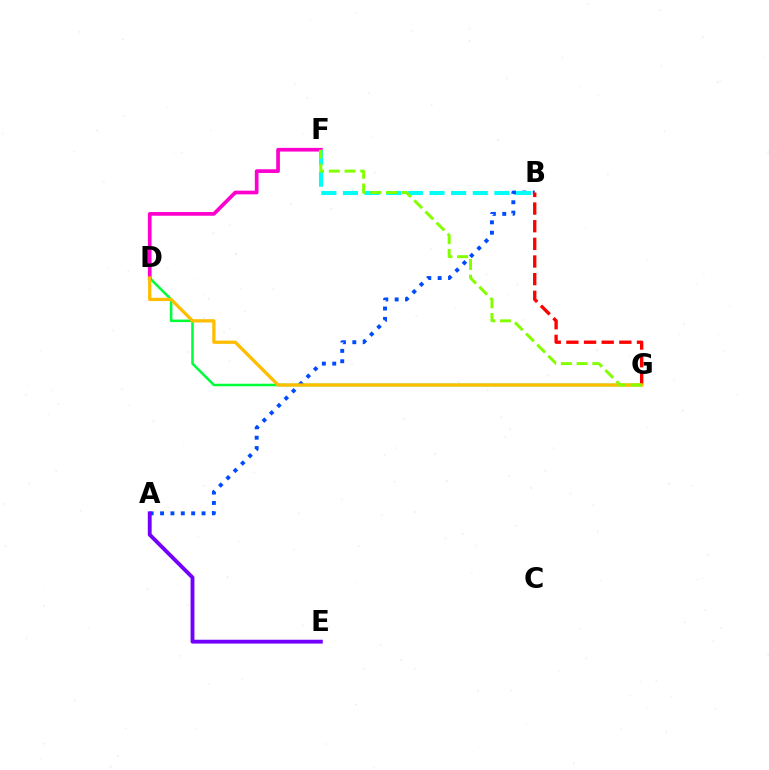{('D', 'G'): [{'color': '#00ff39', 'line_style': 'solid', 'thickness': 1.83}, {'color': '#ffbd00', 'line_style': 'solid', 'thickness': 2.36}], ('D', 'F'): [{'color': '#ff00cf', 'line_style': 'solid', 'thickness': 2.66}], ('A', 'B'): [{'color': '#004bff', 'line_style': 'dotted', 'thickness': 2.82}], ('B', 'F'): [{'color': '#00fff6', 'line_style': 'dashed', 'thickness': 2.94}], ('B', 'G'): [{'color': '#ff0000', 'line_style': 'dashed', 'thickness': 2.4}], ('A', 'E'): [{'color': '#7200ff', 'line_style': 'solid', 'thickness': 2.77}], ('F', 'G'): [{'color': '#84ff00', 'line_style': 'dashed', 'thickness': 2.14}]}